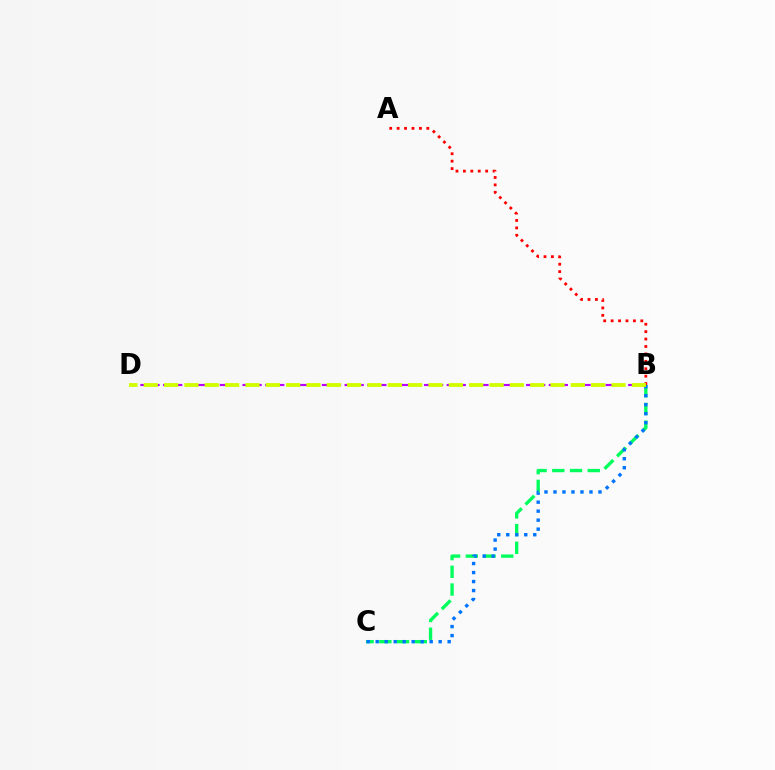{('B', 'C'): [{'color': '#00ff5c', 'line_style': 'dashed', 'thickness': 2.41}, {'color': '#0074ff', 'line_style': 'dotted', 'thickness': 2.44}], ('B', 'D'): [{'color': '#b900ff', 'line_style': 'dashed', 'thickness': 1.54}, {'color': '#d1ff00', 'line_style': 'dashed', 'thickness': 2.76}], ('A', 'B'): [{'color': '#ff0000', 'line_style': 'dotted', 'thickness': 2.02}]}